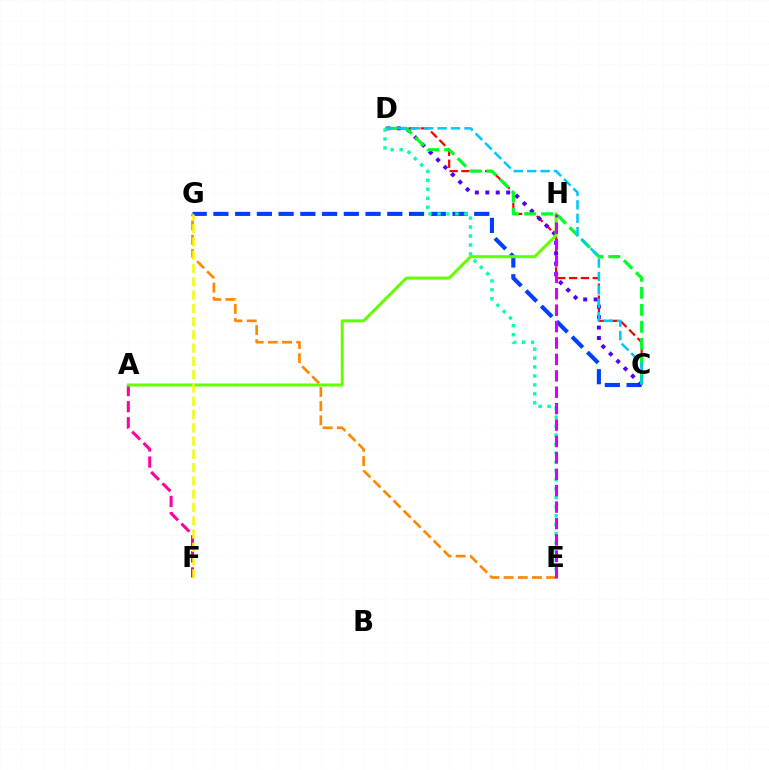{('C', 'D'): [{'color': '#ff0000', 'line_style': 'dashed', 'thickness': 1.61}, {'color': '#4f00ff', 'line_style': 'dotted', 'thickness': 2.84}, {'color': '#00ff27', 'line_style': 'dashed', 'thickness': 2.31}, {'color': '#00c7ff', 'line_style': 'dashed', 'thickness': 1.82}], ('C', 'G'): [{'color': '#003fff', 'line_style': 'dashed', 'thickness': 2.95}], ('A', 'F'): [{'color': '#ff00a0', 'line_style': 'dashed', 'thickness': 2.18}], ('E', 'G'): [{'color': '#ff8800', 'line_style': 'dashed', 'thickness': 1.93}], ('A', 'H'): [{'color': '#66ff00', 'line_style': 'solid', 'thickness': 2.18}], ('D', 'E'): [{'color': '#00ffaf', 'line_style': 'dotted', 'thickness': 2.43}], ('F', 'G'): [{'color': '#eeff00', 'line_style': 'dashed', 'thickness': 1.8}], ('E', 'H'): [{'color': '#d600ff', 'line_style': 'dashed', 'thickness': 2.23}]}